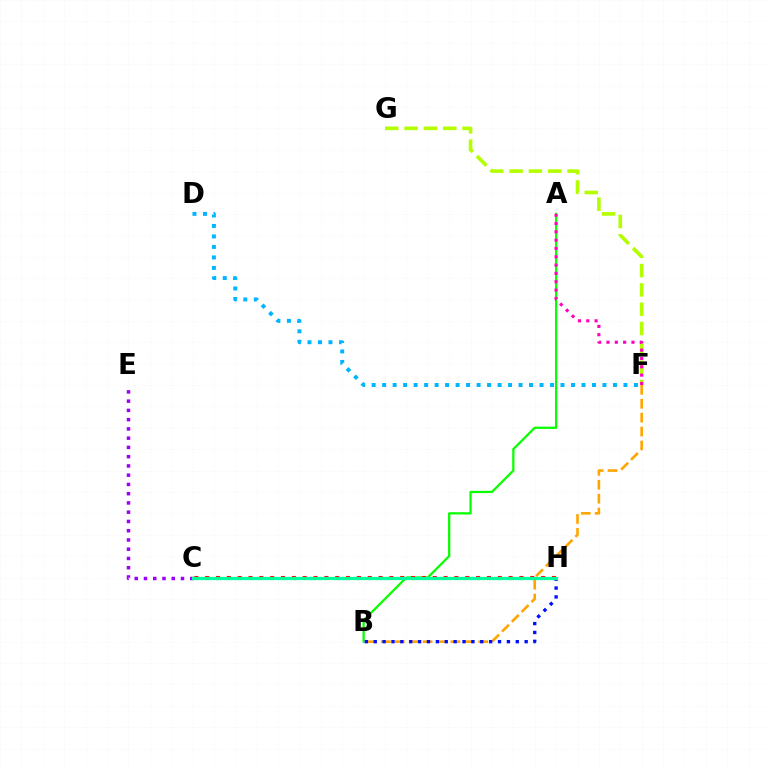{('A', 'B'): [{'color': '#08ff00', 'line_style': 'solid', 'thickness': 1.63}], ('B', 'F'): [{'color': '#ffa500', 'line_style': 'dashed', 'thickness': 1.89}], ('C', 'E'): [{'color': '#9b00ff', 'line_style': 'dotted', 'thickness': 2.51}], ('C', 'H'): [{'color': '#ff0000', 'line_style': 'dotted', 'thickness': 2.94}, {'color': '#00ff9d', 'line_style': 'solid', 'thickness': 2.32}], ('F', 'G'): [{'color': '#b3ff00', 'line_style': 'dashed', 'thickness': 2.62}], ('B', 'H'): [{'color': '#0010ff', 'line_style': 'dotted', 'thickness': 2.41}], ('D', 'F'): [{'color': '#00b5ff', 'line_style': 'dotted', 'thickness': 2.85}], ('A', 'F'): [{'color': '#ff00bd', 'line_style': 'dotted', 'thickness': 2.26}]}